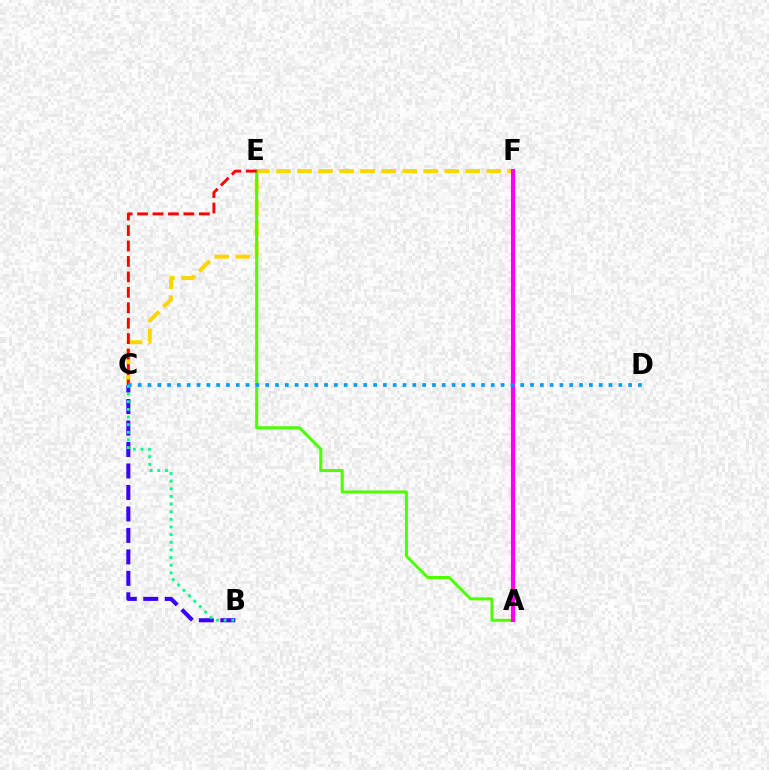{('C', 'F'): [{'color': '#ffd500', 'line_style': 'dashed', 'thickness': 2.86}], ('A', 'E'): [{'color': '#4fff00', 'line_style': 'solid', 'thickness': 2.2}], ('A', 'F'): [{'color': '#ff00ed', 'line_style': 'solid', 'thickness': 2.97}], ('C', 'E'): [{'color': '#ff0000', 'line_style': 'dashed', 'thickness': 2.1}], ('B', 'C'): [{'color': '#3700ff', 'line_style': 'dashed', 'thickness': 2.92}, {'color': '#00ff86', 'line_style': 'dotted', 'thickness': 2.08}], ('C', 'D'): [{'color': '#009eff', 'line_style': 'dotted', 'thickness': 2.67}]}